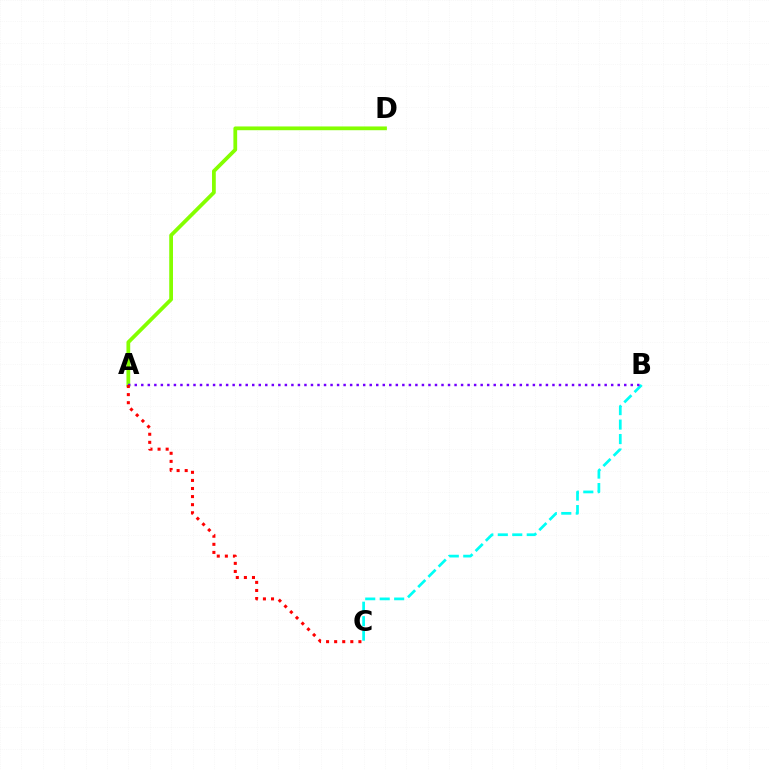{('A', 'D'): [{'color': '#84ff00', 'line_style': 'solid', 'thickness': 2.71}], ('B', 'C'): [{'color': '#00fff6', 'line_style': 'dashed', 'thickness': 1.97}], ('A', 'B'): [{'color': '#7200ff', 'line_style': 'dotted', 'thickness': 1.77}], ('A', 'C'): [{'color': '#ff0000', 'line_style': 'dotted', 'thickness': 2.2}]}